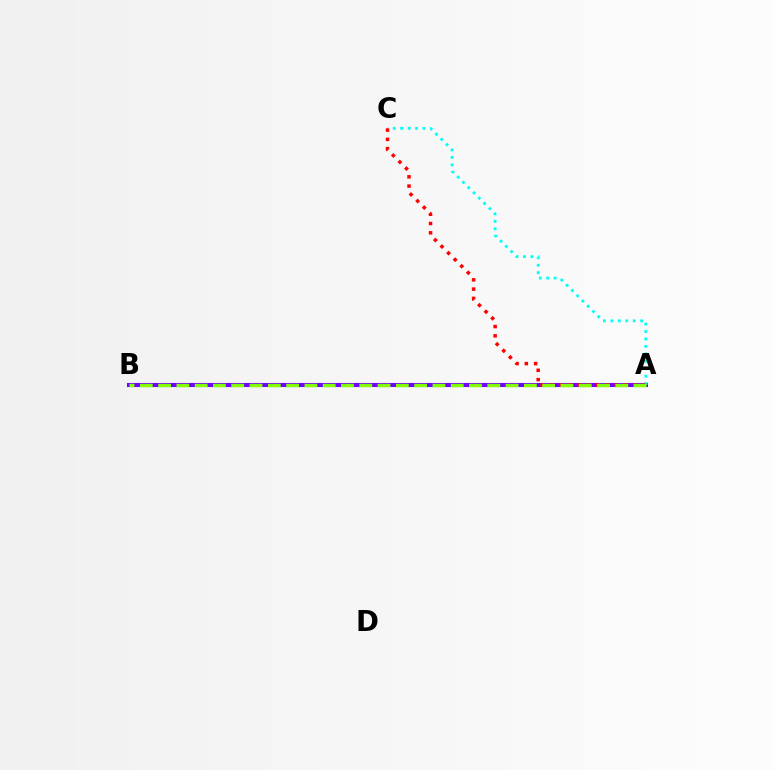{('A', 'B'): [{'color': '#7200ff', 'line_style': 'solid', 'thickness': 2.93}, {'color': '#84ff00', 'line_style': 'dashed', 'thickness': 2.48}], ('A', 'C'): [{'color': '#00fff6', 'line_style': 'dotted', 'thickness': 2.02}, {'color': '#ff0000', 'line_style': 'dotted', 'thickness': 2.52}]}